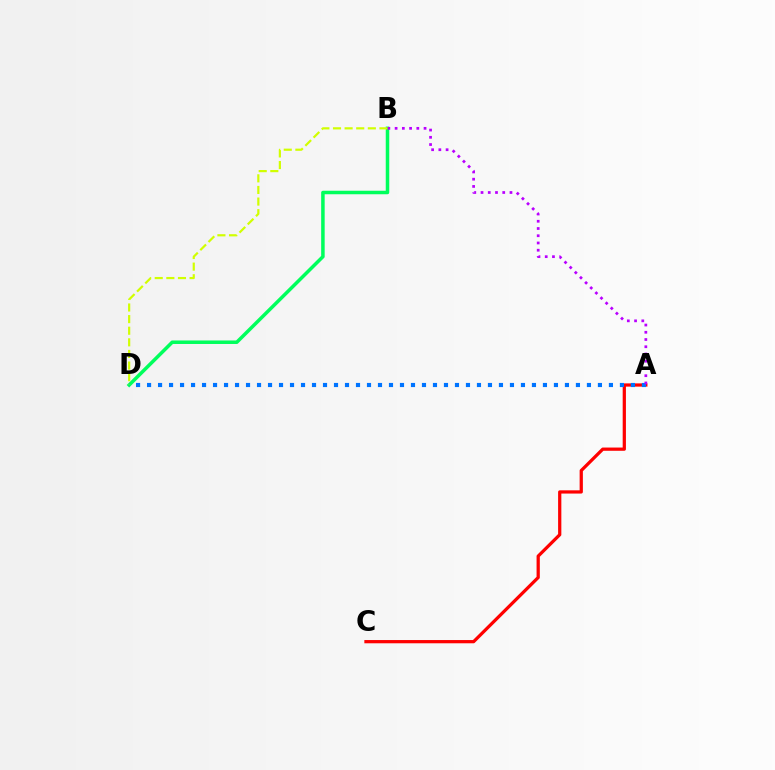{('A', 'C'): [{'color': '#ff0000', 'line_style': 'solid', 'thickness': 2.33}], ('B', 'D'): [{'color': '#00ff5c', 'line_style': 'solid', 'thickness': 2.53}, {'color': '#d1ff00', 'line_style': 'dashed', 'thickness': 1.58}], ('A', 'D'): [{'color': '#0074ff', 'line_style': 'dotted', 'thickness': 2.99}], ('A', 'B'): [{'color': '#b900ff', 'line_style': 'dotted', 'thickness': 1.97}]}